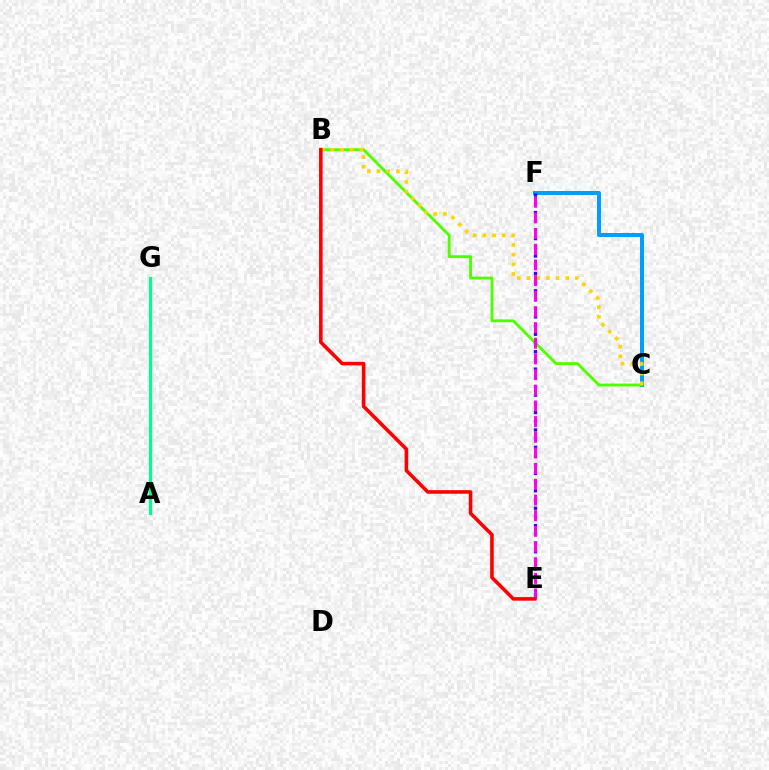{('C', 'F'): [{'color': '#009eff', 'line_style': 'solid', 'thickness': 2.88}], ('A', 'G'): [{'color': '#00ff86', 'line_style': 'solid', 'thickness': 2.3}], ('B', 'C'): [{'color': '#4fff00', 'line_style': 'solid', 'thickness': 2.05}, {'color': '#ffd500', 'line_style': 'dotted', 'thickness': 2.62}], ('E', 'F'): [{'color': '#3700ff', 'line_style': 'dotted', 'thickness': 2.36}, {'color': '#ff00ed', 'line_style': 'dashed', 'thickness': 2.13}], ('B', 'E'): [{'color': '#ff0000', 'line_style': 'solid', 'thickness': 2.58}]}